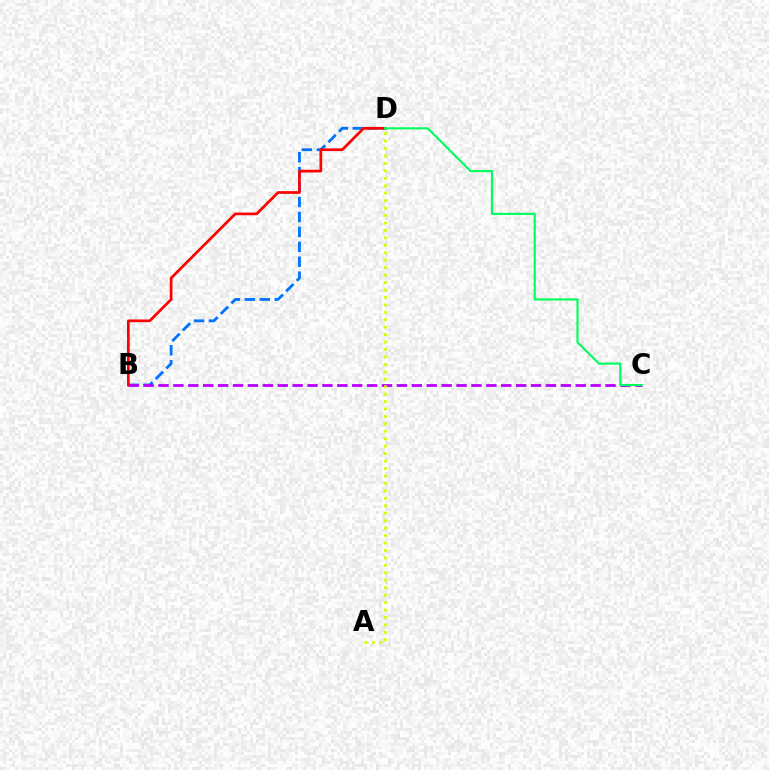{('B', 'D'): [{'color': '#0074ff', 'line_style': 'dashed', 'thickness': 2.03}, {'color': '#ff0000', 'line_style': 'solid', 'thickness': 1.95}], ('B', 'C'): [{'color': '#b900ff', 'line_style': 'dashed', 'thickness': 2.02}], ('C', 'D'): [{'color': '#00ff5c', 'line_style': 'solid', 'thickness': 1.54}], ('A', 'D'): [{'color': '#d1ff00', 'line_style': 'dotted', 'thickness': 2.02}]}